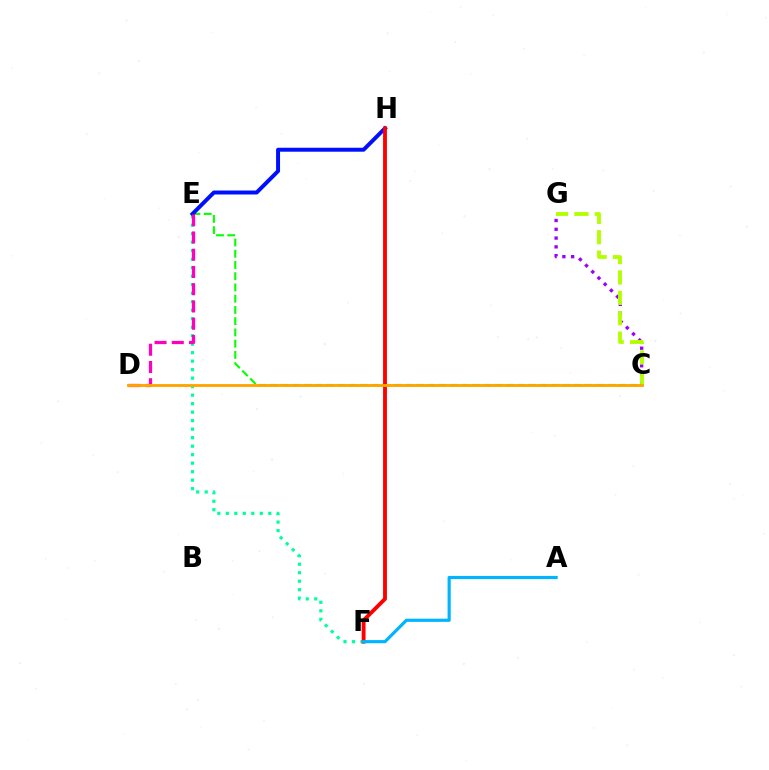{('C', 'G'): [{'color': '#9b00ff', 'line_style': 'dotted', 'thickness': 2.39}, {'color': '#b3ff00', 'line_style': 'dashed', 'thickness': 2.77}], ('E', 'F'): [{'color': '#00ff9d', 'line_style': 'dotted', 'thickness': 2.31}], ('C', 'E'): [{'color': '#08ff00', 'line_style': 'dashed', 'thickness': 1.53}], ('E', 'H'): [{'color': '#0010ff', 'line_style': 'solid', 'thickness': 2.85}], ('F', 'H'): [{'color': '#ff0000', 'line_style': 'solid', 'thickness': 2.77}], ('A', 'F'): [{'color': '#00b5ff', 'line_style': 'solid', 'thickness': 2.28}], ('D', 'E'): [{'color': '#ff00bd', 'line_style': 'dashed', 'thickness': 2.34}], ('C', 'D'): [{'color': '#ffa500', 'line_style': 'solid', 'thickness': 2.07}]}